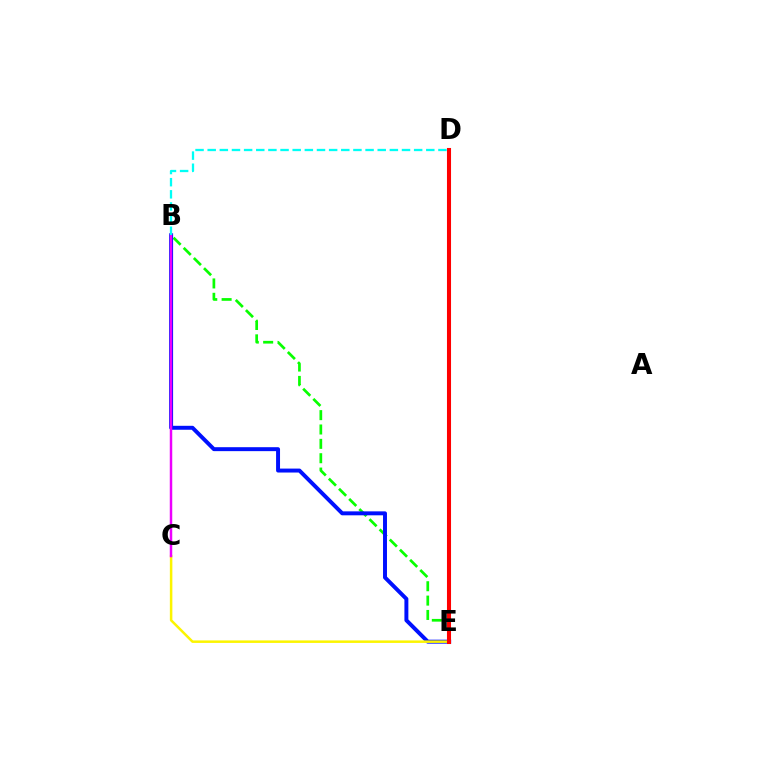{('B', 'E'): [{'color': '#08ff00', 'line_style': 'dashed', 'thickness': 1.95}, {'color': '#0010ff', 'line_style': 'solid', 'thickness': 2.84}], ('C', 'E'): [{'color': '#fcf500', 'line_style': 'solid', 'thickness': 1.81}], ('D', 'E'): [{'color': '#ff0000', 'line_style': 'solid', 'thickness': 2.93}], ('B', 'C'): [{'color': '#ee00ff', 'line_style': 'solid', 'thickness': 1.78}], ('B', 'D'): [{'color': '#00fff6', 'line_style': 'dashed', 'thickness': 1.65}]}